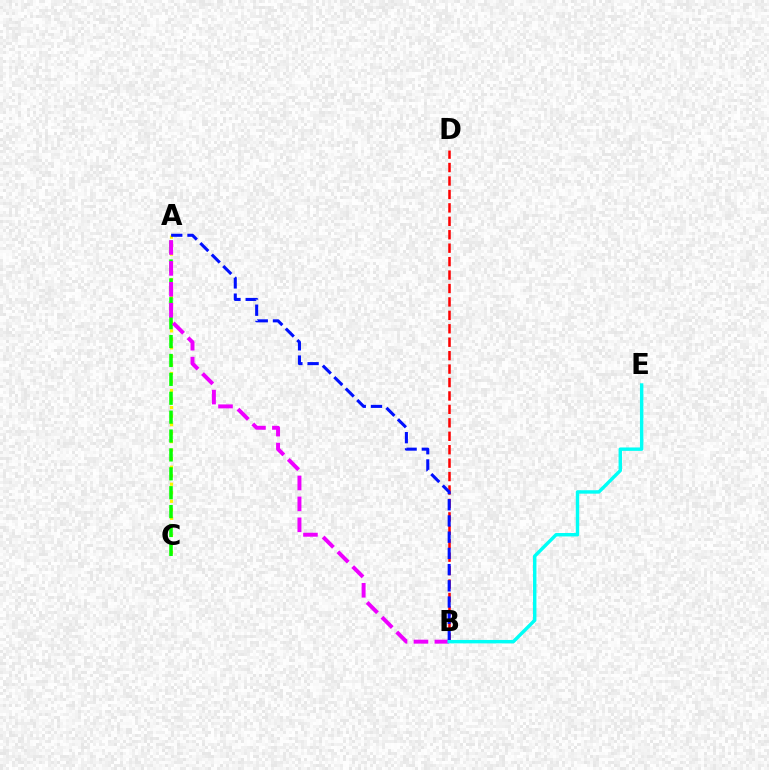{('A', 'C'): [{'color': '#fcf500', 'line_style': 'dotted', 'thickness': 2.32}, {'color': '#08ff00', 'line_style': 'dashed', 'thickness': 2.57}], ('B', 'D'): [{'color': '#ff0000', 'line_style': 'dashed', 'thickness': 1.83}], ('A', 'B'): [{'color': '#ee00ff', 'line_style': 'dashed', 'thickness': 2.84}, {'color': '#0010ff', 'line_style': 'dashed', 'thickness': 2.2}], ('B', 'E'): [{'color': '#00fff6', 'line_style': 'solid', 'thickness': 2.46}]}